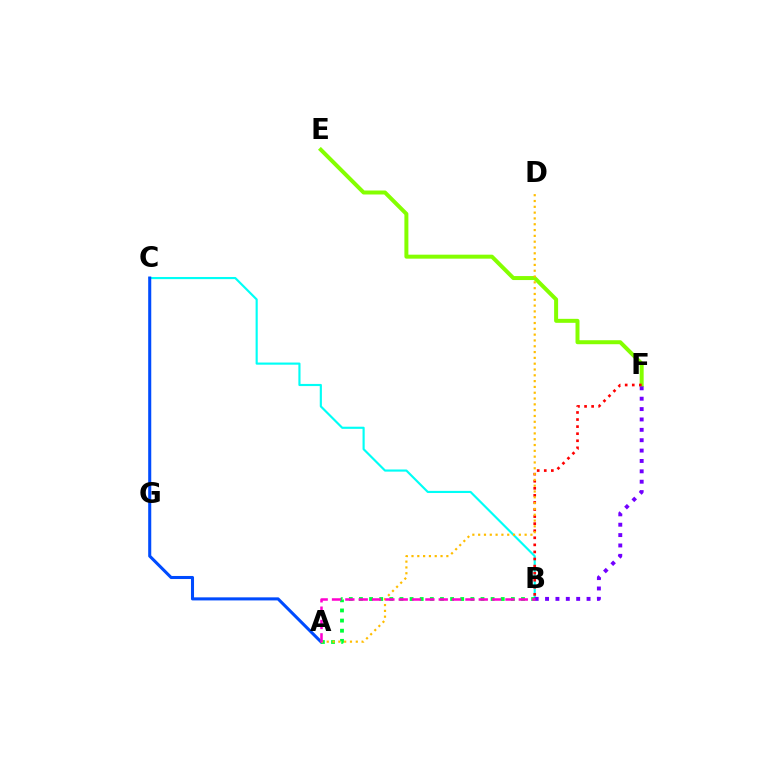{('B', 'C'): [{'color': '#00fff6', 'line_style': 'solid', 'thickness': 1.55}], ('E', 'F'): [{'color': '#84ff00', 'line_style': 'solid', 'thickness': 2.87}], ('A', 'B'): [{'color': '#00ff39', 'line_style': 'dotted', 'thickness': 2.75}, {'color': '#ff00cf', 'line_style': 'dashed', 'thickness': 1.81}], ('A', 'C'): [{'color': '#004bff', 'line_style': 'solid', 'thickness': 2.21}], ('B', 'F'): [{'color': '#ff0000', 'line_style': 'dotted', 'thickness': 1.92}, {'color': '#7200ff', 'line_style': 'dotted', 'thickness': 2.82}], ('A', 'D'): [{'color': '#ffbd00', 'line_style': 'dotted', 'thickness': 1.58}]}